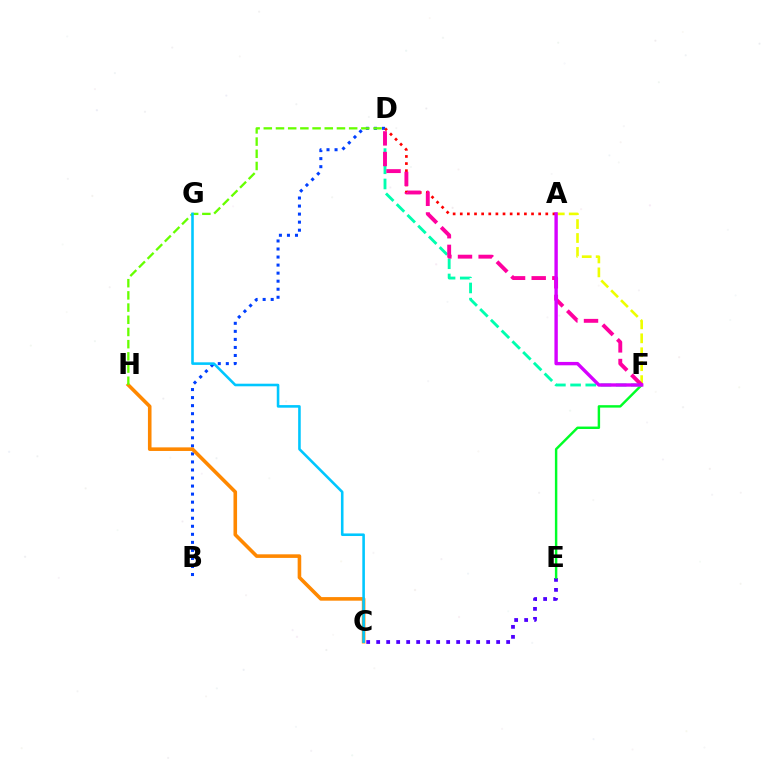{('C', 'E'): [{'color': '#4f00ff', 'line_style': 'dotted', 'thickness': 2.72}], ('B', 'D'): [{'color': '#003fff', 'line_style': 'dotted', 'thickness': 2.18}], ('C', 'H'): [{'color': '#ff8800', 'line_style': 'solid', 'thickness': 2.58}], ('A', 'D'): [{'color': '#ff0000', 'line_style': 'dotted', 'thickness': 1.94}], ('A', 'F'): [{'color': '#eeff00', 'line_style': 'dashed', 'thickness': 1.89}, {'color': '#d600ff', 'line_style': 'solid', 'thickness': 2.43}], ('E', 'F'): [{'color': '#00ff27', 'line_style': 'solid', 'thickness': 1.76}], ('D', 'H'): [{'color': '#66ff00', 'line_style': 'dashed', 'thickness': 1.66}], ('D', 'F'): [{'color': '#00ffaf', 'line_style': 'dashed', 'thickness': 2.06}, {'color': '#ff00a0', 'line_style': 'dashed', 'thickness': 2.8}], ('C', 'G'): [{'color': '#00c7ff', 'line_style': 'solid', 'thickness': 1.86}]}